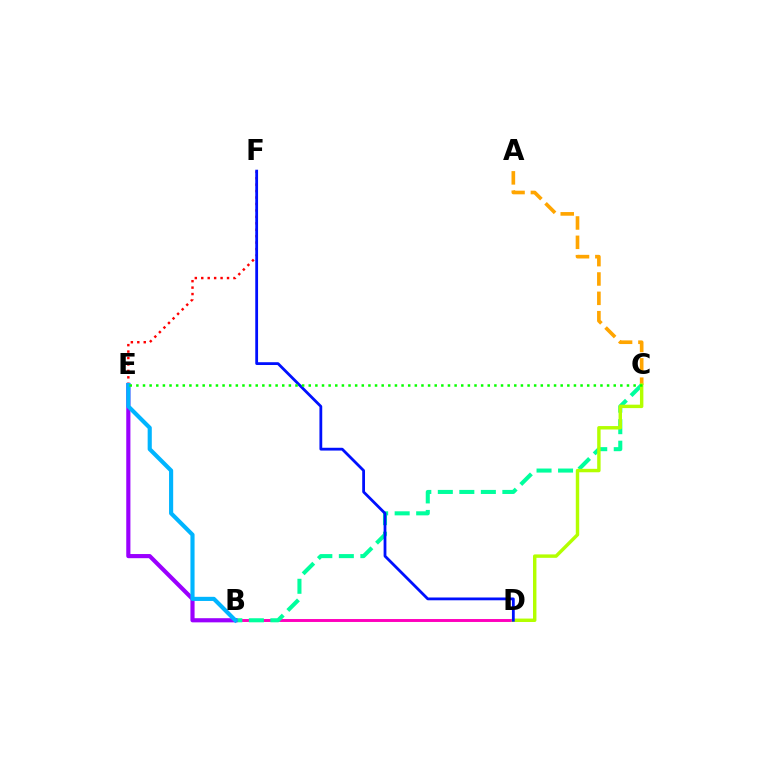{('E', 'F'): [{'color': '#ff0000', 'line_style': 'dotted', 'thickness': 1.75}], ('B', 'D'): [{'color': '#ff00bd', 'line_style': 'solid', 'thickness': 2.11}], ('A', 'C'): [{'color': '#ffa500', 'line_style': 'dashed', 'thickness': 2.63}], ('B', 'C'): [{'color': '#00ff9d', 'line_style': 'dashed', 'thickness': 2.92}], ('B', 'E'): [{'color': '#9b00ff', 'line_style': 'solid', 'thickness': 2.99}, {'color': '#00b5ff', 'line_style': 'solid', 'thickness': 2.98}], ('C', 'D'): [{'color': '#b3ff00', 'line_style': 'solid', 'thickness': 2.47}], ('D', 'F'): [{'color': '#0010ff', 'line_style': 'solid', 'thickness': 2.01}], ('C', 'E'): [{'color': '#08ff00', 'line_style': 'dotted', 'thickness': 1.8}]}